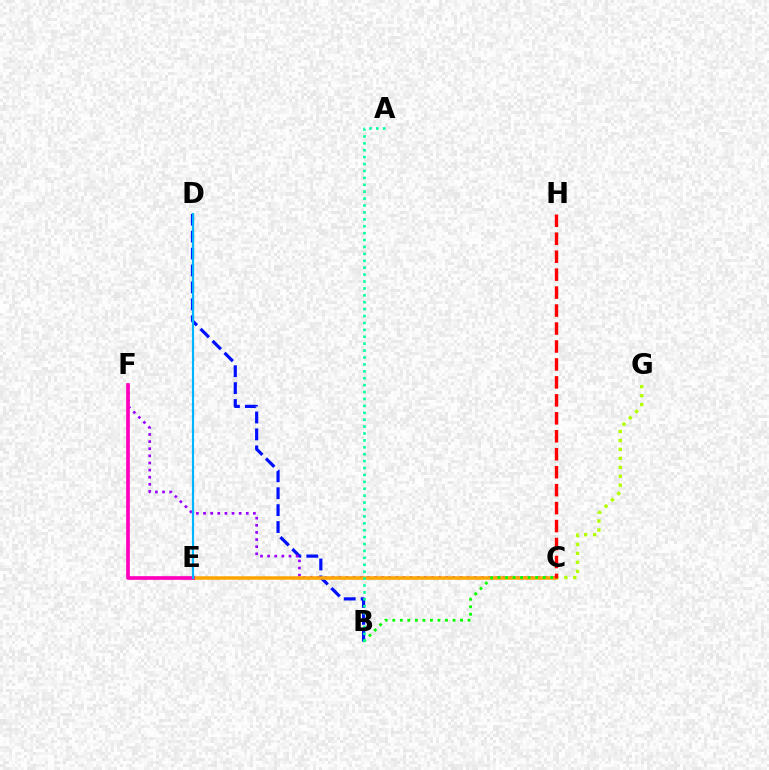{('B', 'D'): [{'color': '#0010ff', 'line_style': 'dashed', 'thickness': 2.3}], ('C', 'F'): [{'color': '#9b00ff', 'line_style': 'dotted', 'thickness': 1.94}], ('C', 'E'): [{'color': '#ffa500', 'line_style': 'solid', 'thickness': 2.52}], ('E', 'F'): [{'color': '#ff00bd', 'line_style': 'solid', 'thickness': 2.66}], ('C', 'G'): [{'color': '#b3ff00', 'line_style': 'dotted', 'thickness': 2.43}], ('B', 'C'): [{'color': '#08ff00', 'line_style': 'dotted', 'thickness': 2.04}], ('C', 'H'): [{'color': '#ff0000', 'line_style': 'dashed', 'thickness': 2.44}], ('A', 'B'): [{'color': '#00ff9d', 'line_style': 'dotted', 'thickness': 1.88}], ('D', 'E'): [{'color': '#00b5ff', 'line_style': 'solid', 'thickness': 1.56}]}